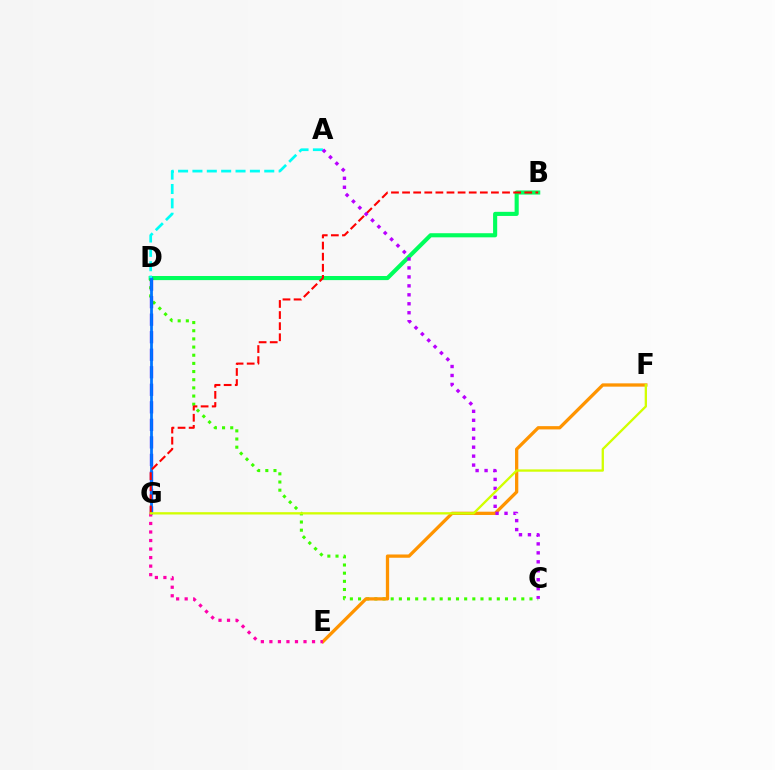{('C', 'D'): [{'color': '#3dff00', 'line_style': 'dotted', 'thickness': 2.22}], ('B', 'D'): [{'color': '#00ff5c', 'line_style': 'solid', 'thickness': 2.96}], ('D', 'G'): [{'color': '#2500ff', 'line_style': 'dashed', 'thickness': 2.38}, {'color': '#0074ff', 'line_style': 'solid', 'thickness': 2.01}], ('B', 'G'): [{'color': '#ff0000', 'line_style': 'dashed', 'thickness': 1.51}], ('E', 'F'): [{'color': '#ff9400', 'line_style': 'solid', 'thickness': 2.36}], ('E', 'G'): [{'color': '#ff00ac', 'line_style': 'dotted', 'thickness': 2.32}], ('A', 'D'): [{'color': '#00fff6', 'line_style': 'dashed', 'thickness': 1.95}], ('A', 'C'): [{'color': '#b900ff', 'line_style': 'dotted', 'thickness': 2.43}], ('F', 'G'): [{'color': '#d1ff00', 'line_style': 'solid', 'thickness': 1.66}]}